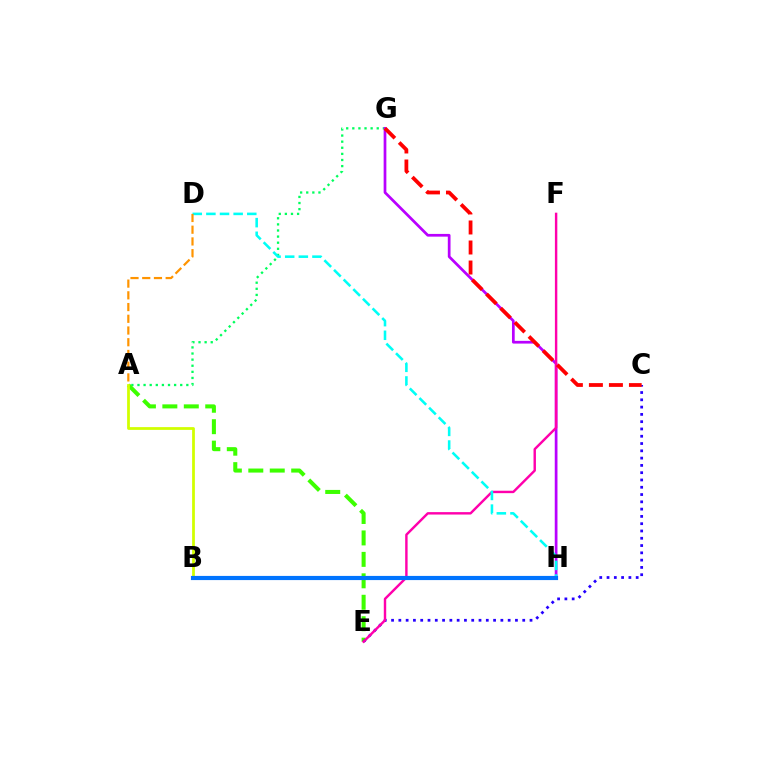{('A', 'G'): [{'color': '#00ff5c', 'line_style': 'dotted', 'thickness': 1.66}], ('A', 'E'): [{'color': '#3dff00', 'line_style': 'dashed', 'thickness': 2.91}], ('G', 'H'): [{'color': '#b900ff', 'line_style': 'solid', 'thickness': 1.96}], ('C', 'E'): [{'color': '#2500ff', 'line_style': 'dotted', 'thickness': 1.98}], ('A', 'B'): [{'color': '#d1ff00', 'line_style': 'solid', 'thickness': 1.99}], ('E', 'F'): [{'color': '#ff00ac', 'line_style': 'solid', 'thickness': 1.74}], ('C', 'G'): [{'color': '#ff0000', 'line_style': 'dashed', 'thickness': 2.72}], ('D', 'H'): [{'color': '#00fff6', 'line_style': 'dashed', 'thickness': 1.85}], ('A', 'D'): [{'color': '#ff9400', 'line_style': 'dashed', 'thickness': 1.59}], ('B', 'H'): [{'color': '#0074ff', 'line_style': 'solid', 'thickness': 3.0}]}